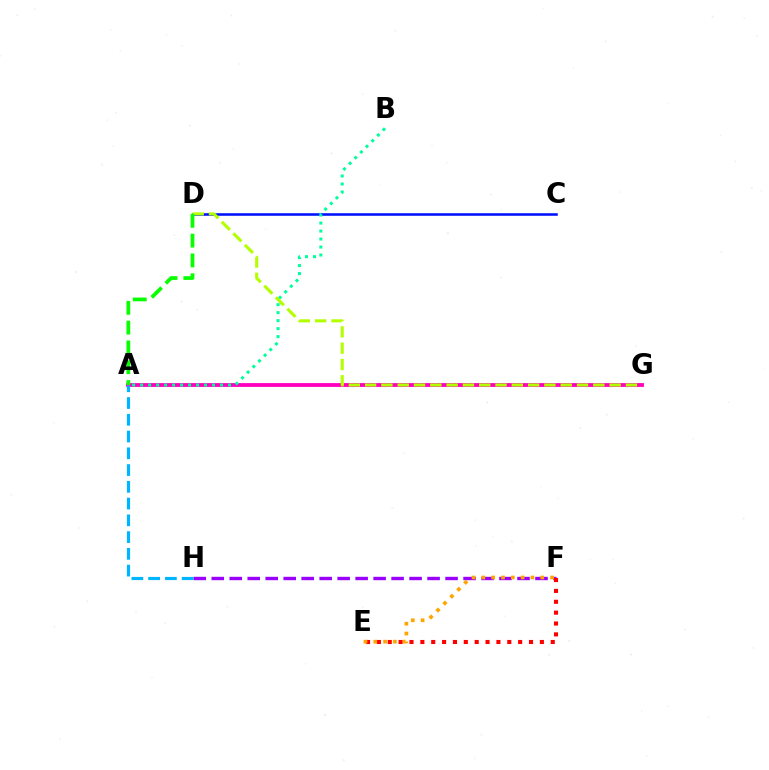{('A', 'G'): [{'color': '#ff00bd', 'line_style': 'solid', 'thickness': 2.74}], ('F', 'H'): [{'color': '#9b00ff', 'line_style': 'dashed', 'thickness': 2.44}], ('E', 'F'): [{'color': '#ff0000', 'line_style': 'dotted', 'thickness': 2.95}, {'color': '#ffa500', 'line_style': 'dotted', 'thickness': 2.67}], ('C', 'D'): [{'color': '#0010ff', 'line_style': 'solid', 'thickness': 1.84}], ('A', 'B'): [{'color': '#00ff9d', 'line_style': 'dotted', 'thickness': 2.17}], ('D', 'G'): [{'color': '#b3ff00', 'line_style': 'dashed', 'thickness': 2.21}], ('A', 'H'): [{'color': '#00b5ff', 'line_style': 'dashed', 'thickness': 2.28}], ('A', 'D'): [{'color': '#08ff00', 'line_style': 'dashed', 'thickness': 2.69}]}